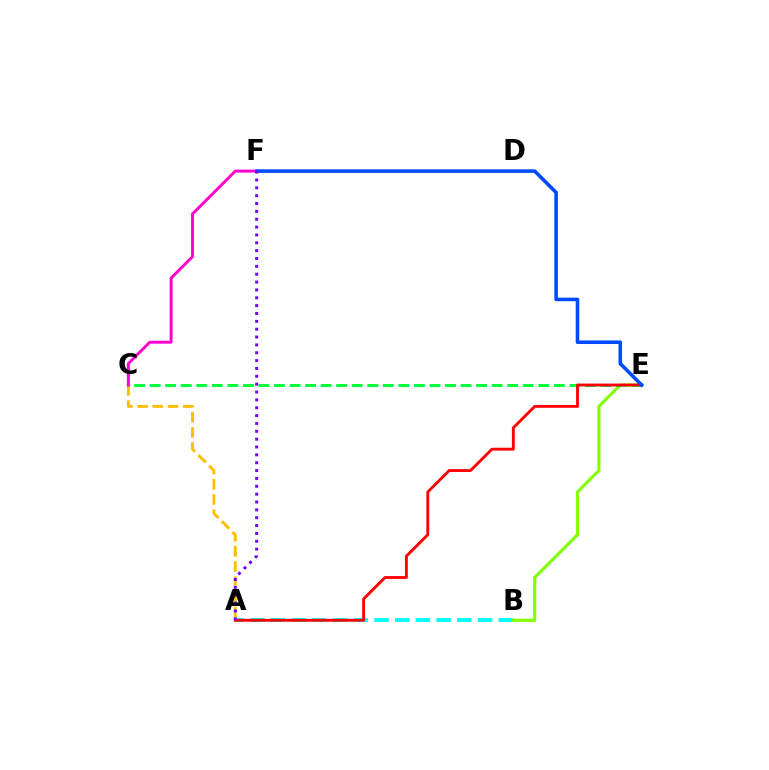{('A', 'B'): [{'color': '#00fff6', 'line_style': 'dashed', 'thickness': 2.81}], ('B', 'E'): [{'color': '#84ff00', 'line_style': 'solid', 'thickness': 2.25}], ('C', 'E'): [{'color': '#00ff39', 'line_style': 'dashed', 'thickness': 2.11}], ('A', 'C'): [{'color': '#ffbd00', 'line_style': 'dashed', 'thickness': 2.06}], ('C', 'F'): [{'color': '#ff00cf', 'line_style': 'solid', 'thickness': 2.12}], ('A', 'E'): [{'color': '#ff0000', 'line_style': 'solid', 'thickness': 2.05}], ('E', 'F'): [{'color': '#004bff', 'line_style': 'solid', 'thickness': 2.58}], ('A', 'F'): [{'color': '#7200ff', 'line_style': 'dotted', 'thickness': 2.13}]}